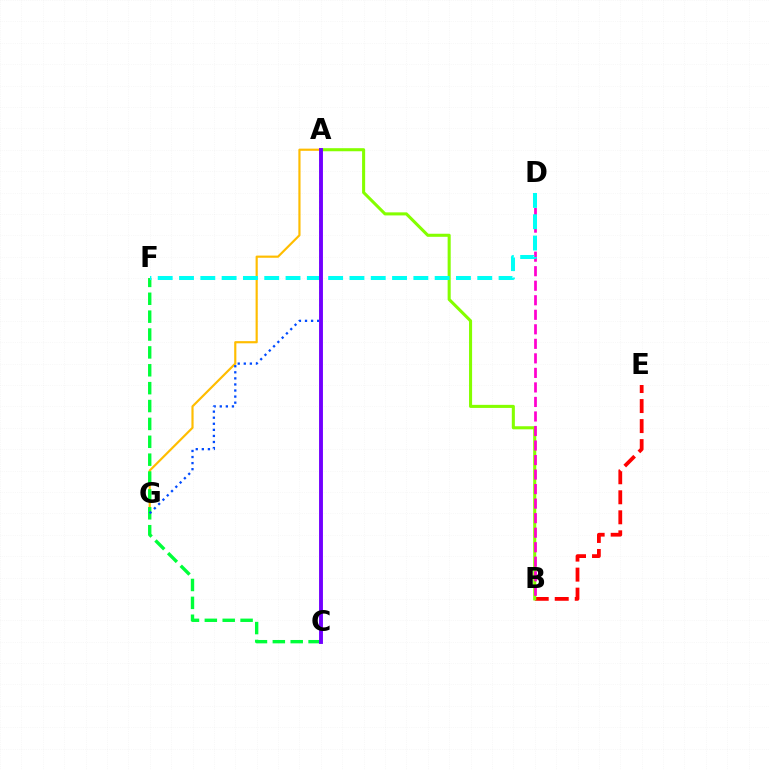{('B', 'E'): [{'color': '#ff0000', 'line_style': 'dashed', 'thickness': 2.72}], ('A', 'G'): [{'color': '#ffbd00', 'line_style': 'solid', 'thickness': 1.56}, {'color': '#004bff', 'line_style': 'dotted', 'thickness': 1.65}], ('A', 'B'): [{'color': '#84ff00', 'line_style': 'solid', 'thickness': 2.21}], ('B', 'D'): [{'color': '#ff00cf', 'line_style': 'dashed', 'thickness': 1.97}], ('C', 'F'): [{'color': '#00ff39', 'line_style': 'dashed', 'thickness': 2.43}], ('D', 'F'): [{'color': '#00fff6', 'line_style': 'dashed', 'thickness': 2.89}], ('A', 'C'): [{'color': '#7200ff', 'line_style': 'solid', 'thickness': 2.8}]}